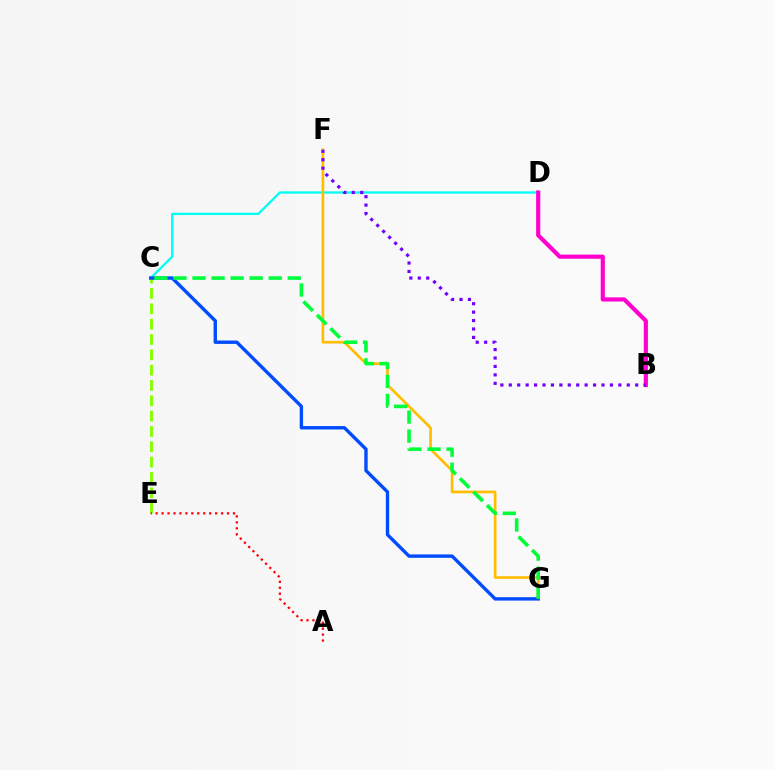{('C', 'D'): [{'color': '#00fff6', 'line_style': 'solid', 'thickness': 1.66}], ('B', 'D'): [{'color': '#ff00cf', 'line_style': 'solid', 'thickness': 2.99}], ('F', 'G'): [{'color': '#ffbd00', 'line_style': 'solid', 'thickness': 1.93}], ('C', 'E'): [{'color': '#84ff00', 'line_style': 'dashed', 'thickness': 2.08}], ('C', 'G'): [{'color': '#004bff', 'line_style': 'solid', 'thickness': 2.43}, {'color': '#00ff39', 'line_style': 'dashed', 'thickness': 2.59}], ('B', 'F'): [{'color': '#7200ff', 'line_style': 'dotted', 'thickness': 2.29}], ('A', 'E'): [{'color': '#ff0000', 'line_style': 'dotted', 'thickness': 1.62}]}